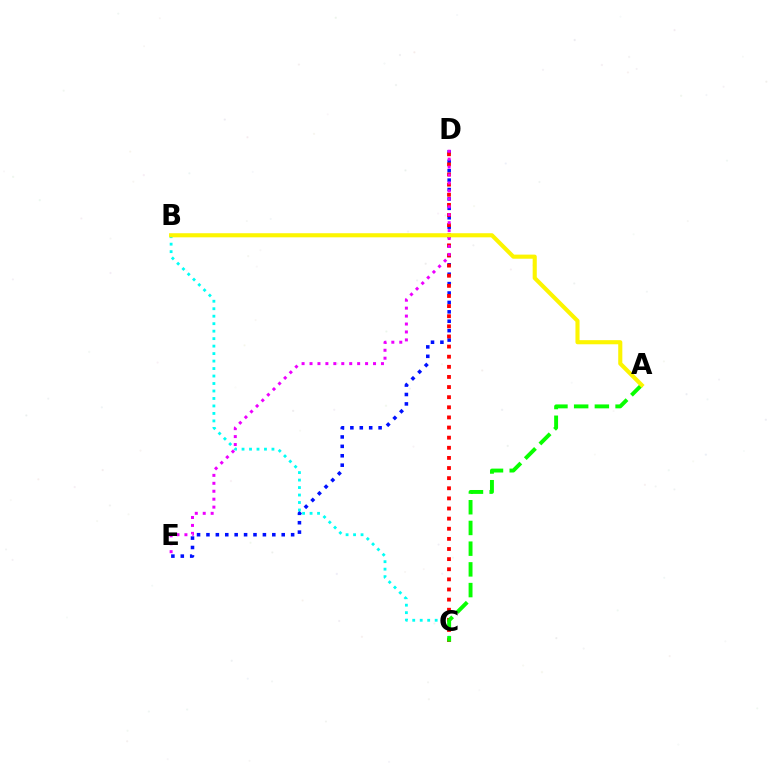{('D', 'E'): [{'color': '#0010ff', 'line_style': 'dotted', 'thickness': 2.56}, {'color': '#ee00ff', 'line_style': 'dotted', 'thickness': 2.16}], ('B', 'C'): [{'color': '#00fff6', 'line_style': 'dotted', 'thickness': 2.03}], ('C', 'D'): [{'color': '#ff0000', 'line_style': 'dotted', 'thickness': 2.75}], ('A', 'C'): [{'color': '#08ff00', 'line_style': 'dashed', 'thickness': 2.81}], ('A', 'B'): [{'color': '#fcf500', 'line_style': 'solid', 'thickness': 2.96}]}